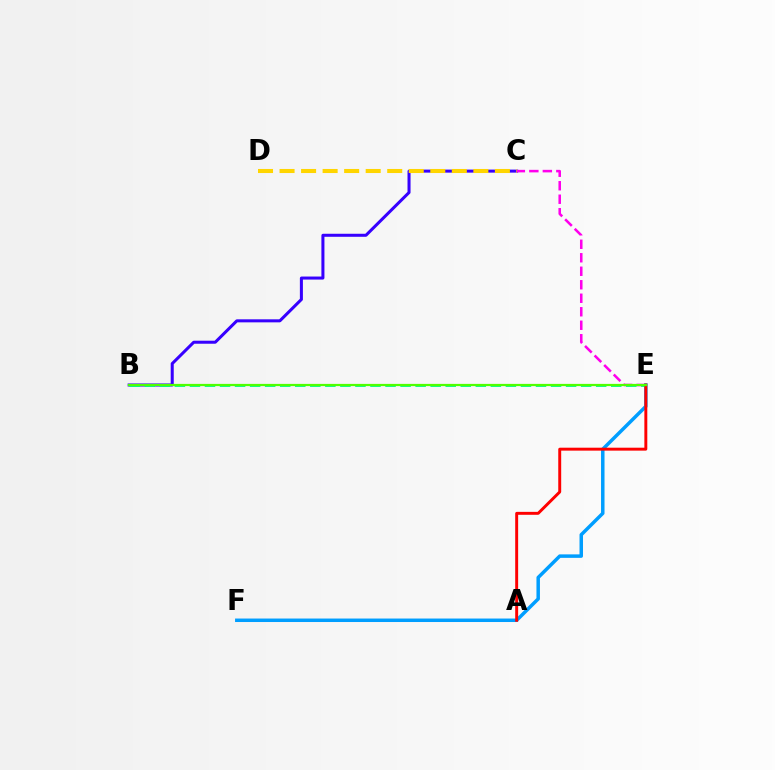{('B', 'C'): [{'color': '#3700ff', 'line_style': 'solid', 'thickness': 2.18}], ('C', 'E'): [{'color': '#ff00ed', 'line_style': 'dashed', 'thickness': 1.83}], ('E', 'F'): [{'color': '#009eff', 'line_style': 'solid', 'thickness': 2.51}], ('B', 'E'): [{'color': '#00ff86', 'line_style': 'dashed', 'thickness': 2.04}, {'color': '#4fff00', 'line_style': 'solid', 'thickness': 1.6}], ('A', 'E'): [{'color': '#ff0000', 'line_style': 'solid', 'thickness': 2.12}], ('C', 'D'): [{'color': '#ffd500', 'line_style': 'dashed', 'thickness': 2.93}]}